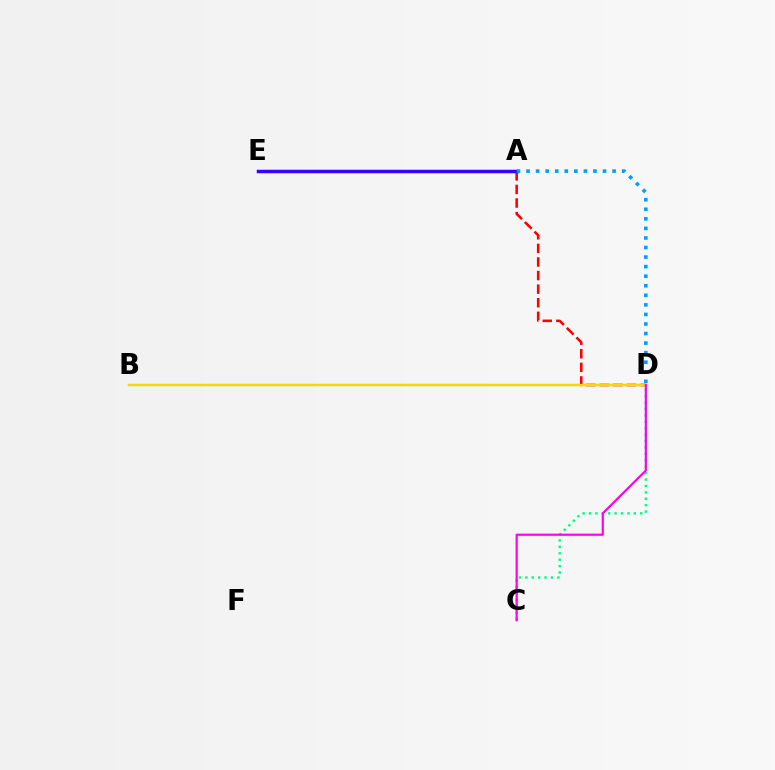{('B', 'D'): [{'color': '#4fff00', 'line_style': 'solid', 'thickness': 1.56}, {'color': '#ffd500', 'line_style': 'solid', 'thickness': 1.66}], ('A', 'D'): [{'color': '#ff0000', 'line_style': 'dashed', 'thickness': 1.85}, {'color': '#009eff', 'line_style': 'dotted', 'thickness': 2.6}], ('C', 'D'): [{'color': '#00ff86', 'line_style': 'dotted', 'thickness': 1.74}, {'color': '#ff00ed', 'line_style': 'solid', 'thickness': 1.58}], ('A', 'E'): [{'color': '#3700ff', 'line_style': 'solid', 'thickness': 2.52}]}